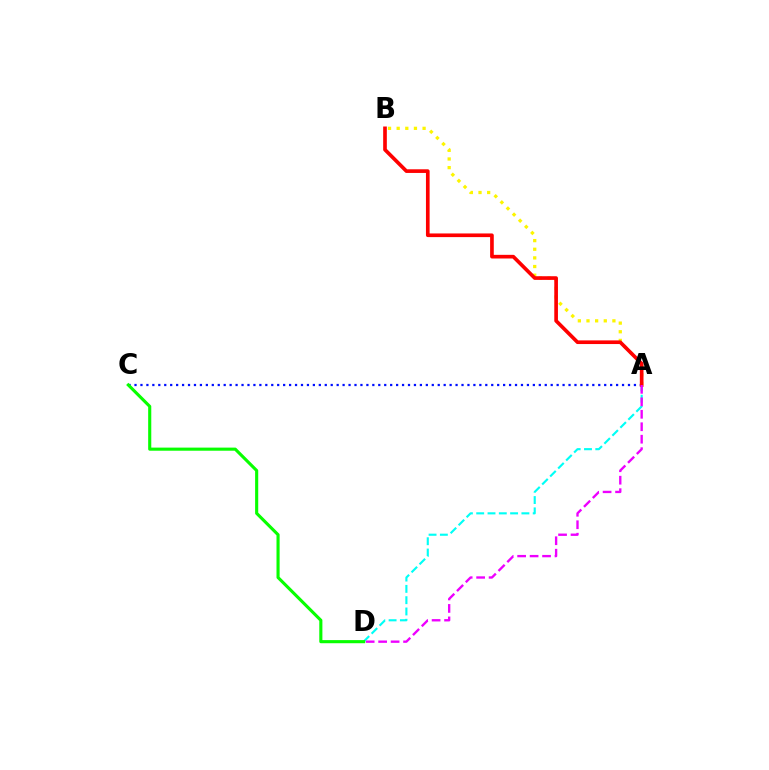{('A', 'B'): [{'color': '#fcf500', 'line_style': 'dotted', 'thickness': 2.35}, {'color': '#ff0000', 'line_style': 'solid', 'thickness': 2.64}], ('A', 'D'): [{'color': '#00fff6', 'line_style': 'dashed', 'thickness': 1.54}, {'color': '#ee00ff', 'line_style': 'dashed', 'thickness': 1.69}], ('A', 'C'): [{'color': '#0010ff', 'line_style': 'dotted', 'thickness': 1.62}], ('C', 'D'): [{'color': '#08ff00', 'line_style': 'solid', 'thickness': 2.24}]}